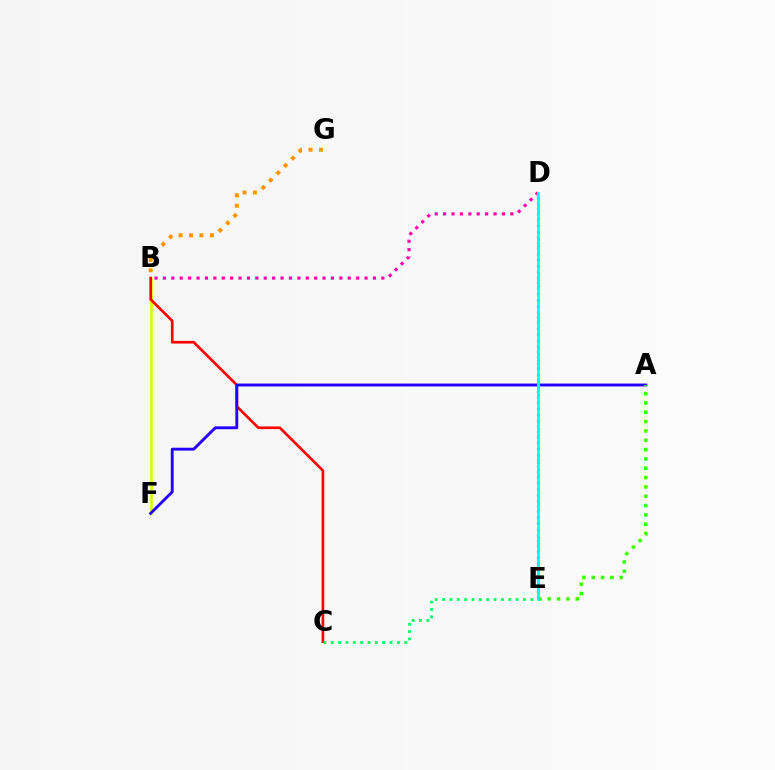{('B', 'F'): [{'color': '#d1ff00', 'line_style': 'solid', 'thickness': 1.84}], ('B', 'C'): [{'color': '#ff0000', 'line_style': 'solid', 'thickness': 1.91}], ('A', 'F'): [{'color': '#2500ff', 'line_style': 'solid', 'thickness': 2.08}], ('C', 'E'): [{'color': '#00ff5c', 'line_style': 'dotted', 'thickness': 2.0}], ('D', 'E'): [{'color': '#0074ff', 'line_style': 'dotted', 'thickness': 1.55}, {'color': '#b900ff', 'line_style': 'dotted', 'thickness': 1.84}, {'color': '#00fff6', 'line_style': 'solid', 'thickness': 1.99}], ('B', 'D'): [{'color': '#ff00ac', 'line_style': 'dotted', 'thickness': 2.28}], ('A', 'E'): [{'color': '#3dff00', 'line_style': 'dotted', 'thickness': 2.54}], ('B', 'G'): [{'color': '#ff9400', 'line_style': 'dotted', 'thickness': 2.84}]}